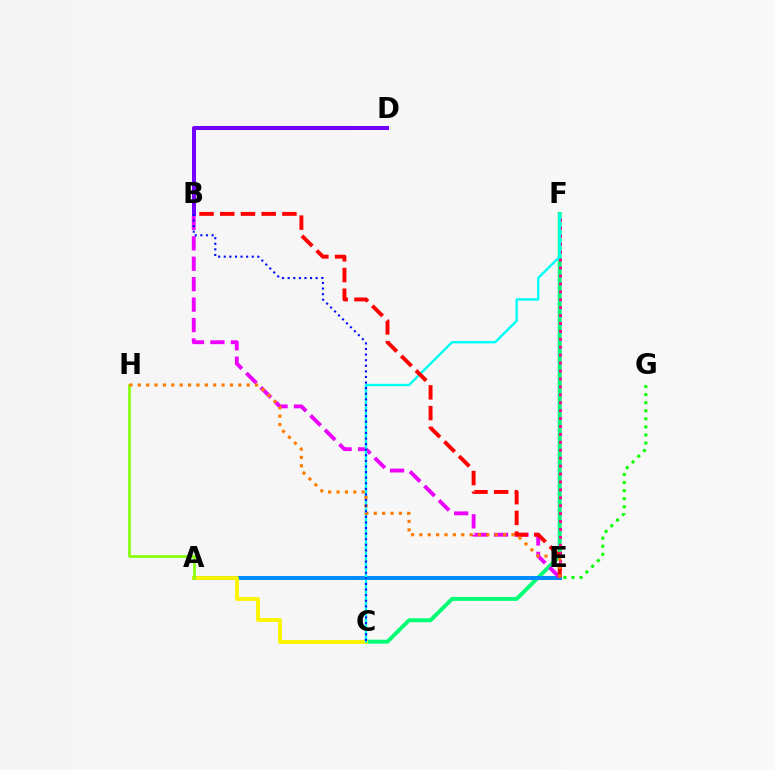{('B', 'D'): [{'color': '#7200ff', 'line_style': 'solid', 'thickness': 2.9}], ('E', 'G'): [{'color': '#08ff00', 'line_style': 'dotted', 'thickness': 2.19}], ('C', 'F'): [{'color': '#00ff74', 'line_style': 'solid', 'thickness': 2.83}, {'color': '#00fff6', 'line_style': 'solid', 'thickness': 1.72}], ('E', 'F'): [{'color': '#ff0094', 'line_style': 'dotted', 'thickness': 2.15}], ('A', 'E'): [{'color': '#008cff', 'line_style': 'solid', 'thickness': 2.87}], ('B', 'E'): [{'color': '#ee00ff', 'line_style': 'dashed', 'thickness': 2.78}, {'color': '#ff0000', 'line_style': 'dashed', 'thickness': 2.81}], ('A', 'C'): [{'color': '#fcf500', 'line_style': 'solid', 'thickness': 2.75}], ('A', 'H'): [{'color': '#84ff00', 'line_style': 'solid', 'thickness': 1.89}], ('E', 'H'): [{'color': '#ff7c00', 'line_style': 'dotted', 'thickness': 2.28}], ('B', 'C'): [{'color': '#0010ff', 'line_style': 'dotted', 'thickness': 1.52}]}